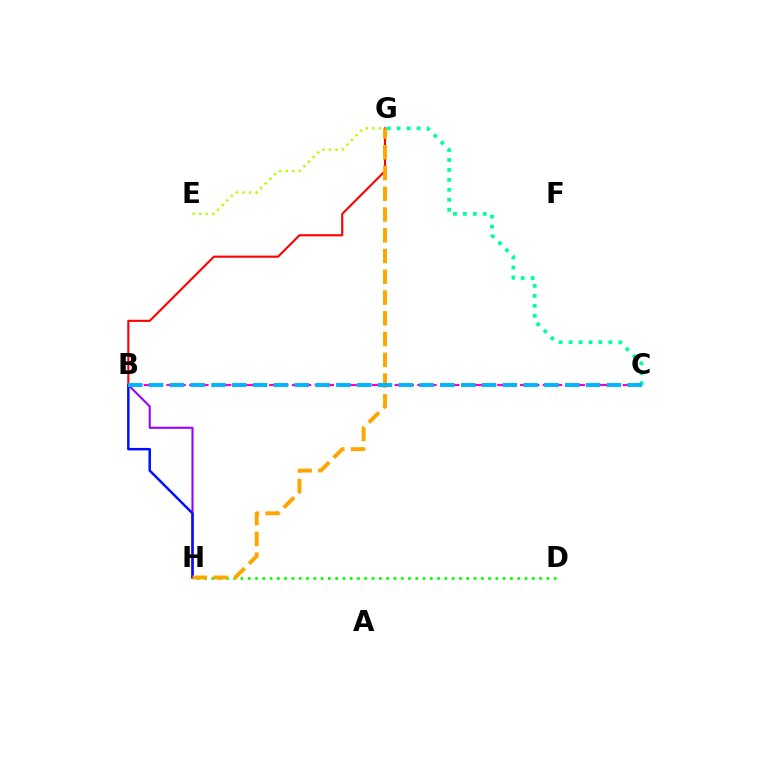{('D', 'H'): [{'color': '#08ff00', 'line_style': 'dotted', 'thickness': 1.98}], ('B', 'C'): [{'color': '#ff00bd', 'line_style': 'dashed', 'thickness': 1.55}, {'color': '#00b5ff', 'line_style': 'dashed', 'thickness': 2.83}], ('B', 'H'): [{'color': '#9b00ff', 'line_style': 'solid', 'thickness': 1.5}, {'color': '#0010ff', 'line_style': 'solid', 'thickness': 1.79}], ('B', 'G'): [{'color': '#ff0000', 'line_style': 'solid', 'thickness': 1.52}], ('C', 'G'): [{'color': '#00ff9d', 'line_style': 'dotted', 'thickness': 2.7}], ('G', 'H'): [{'color': '#ffa500', 'line_style': 'dashed', 'thickness': 2.82}], ('E', 'G'): [{'color': '#b3ff00', 'line_style': 'dotted', 'thickness': 1.77}]}